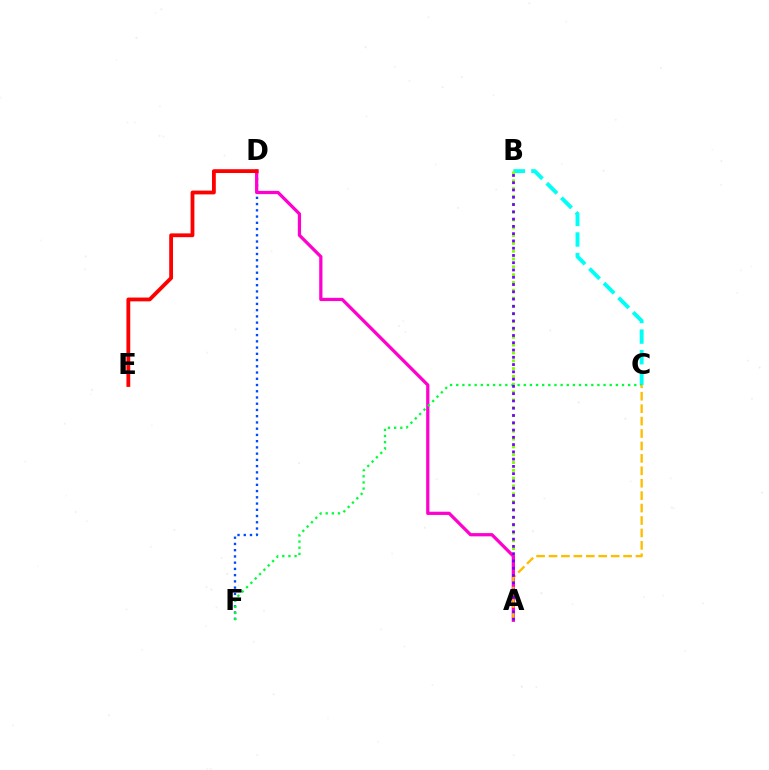{('B', 'C'): [{'color': '#00fff6', 'line_style': 'dashed', 'thickness': 2.8}], ('D', 'F'): [{'color': '#004bff', 'line_style': 'dotted', 'thickness': 1.7}], ('A', 'B'): [{'color': '#84ff00', 'line_style': 'dotted', 'thickness': 2.13}, {'color': '#7200ff', 'line_style': 'dotted', 'thickness': 1.98}], ('A', 'D'): [{'color': '#ff00cf', 'line_style': 'solid', 'thickness': 2.33}], ('D', 'E'): [{'color': '#ff0000', 'line_style': 'solid', 'thickness': 2.74}], ('C', 'F'): [{'color': '#00ff39', 'line_style': 'dotted', 'thickness': 1.67}], ('A', 'C'): [{'color': '#ffbd00', 'line_style': 'dashed', 'thickness': 1.69}]}